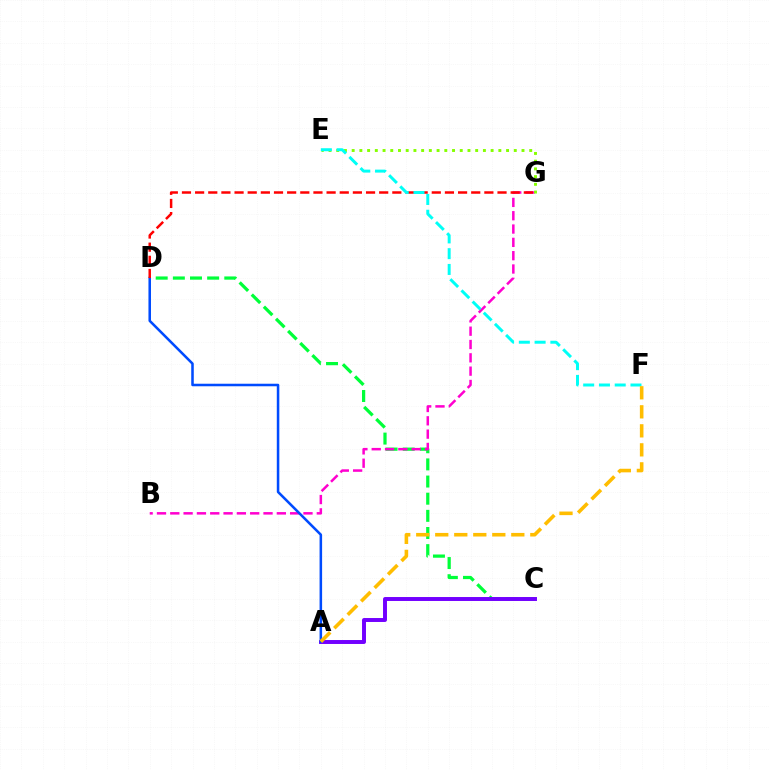{('C', 'D'): [{'color': '#00ff39', 'line_style': 'dashed', 'thickness': 2.33}], ('A', 'C'): [{'color': '#7200ff', 'line_style': 'solid', 'thickness': 2.84}], ('B', 'G'): [{'color': '#ff00cf', 'line_style': 'dashed', 'thickness': 1.81}], ('A', 'D'): [{'color': '#004bff', 'line_style': 'solid', 'thickness': 1.83}], ('D', 'G'): [{'color': '#ff0000', 'line_style': 'dashed', 'thickness': 1.79}], ('E', 'G'): [{'color': '#84ff00', 'line_style': 'dotted', 'thickness': 2.1}], ('E', 'F'): [{'color': '#00fff6', 'line_style': 'dashed', 'thickness': 2.14}], ('A', 'F'): [{'color': '#ffbd00', 'line_style': 'dashed', 'thickness': 2.58}]}